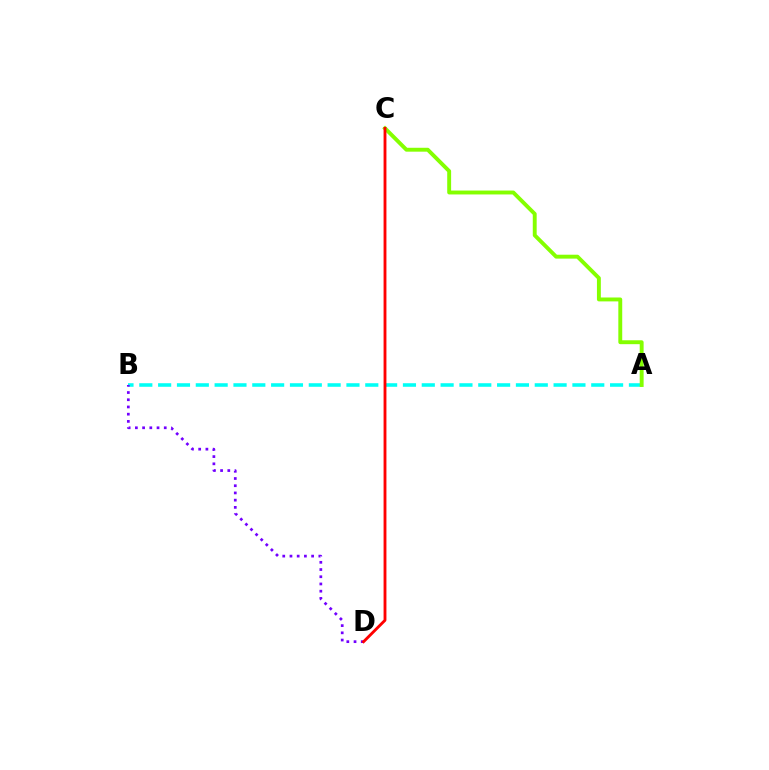{('A', 'B'): [{'color': '#00fff6', 'line_style': 'dashed', 'thickness': 2.56}], ('B', 'D'): [{'color': '#7200ff', 'line_style': 'dotted', 'thickness': 1.96}], ('A', 'C'): [{'color': '#84ff00', 'line_style': 'solid', 'thickness': 2.81}], ('C', 'D'): [{'color': '#ff0000', 'line_style': 'solid', 'thickness': 2.05}]}